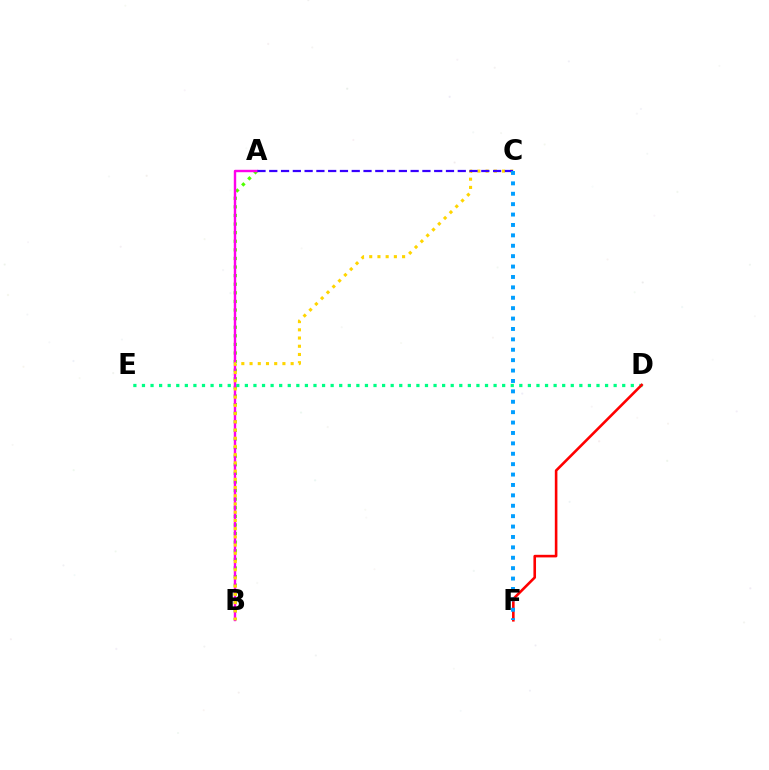{('A', 'B'): [{'color': '#4fff00', 'line_style': 'dotted', 'thickness': 2.34}, {'color': '#ff00ed', 'line_style': 'solid', 'thickness': 1.74}], ('D', 'E'): [{'color': '#00ff86', 'line_style': 'dotted', 'thickness': 2.33}], ('D', 'F'): [{'color': '#ff0000', 'line_style': 'solid', 'thickness': 1.87}], ('B', 'C'): [{'color': '#ffd500', 'line_style': 'dotted', 'thickness': 2.23}], ('A', 'C'): [{'color': '#3700ff', 'line_style': 'dashed', 'thickness': 1.6}], ('C', 'F'): [{'color': '#009eff', 'line_style': 'dotted', 'thickness': 2.83}]}